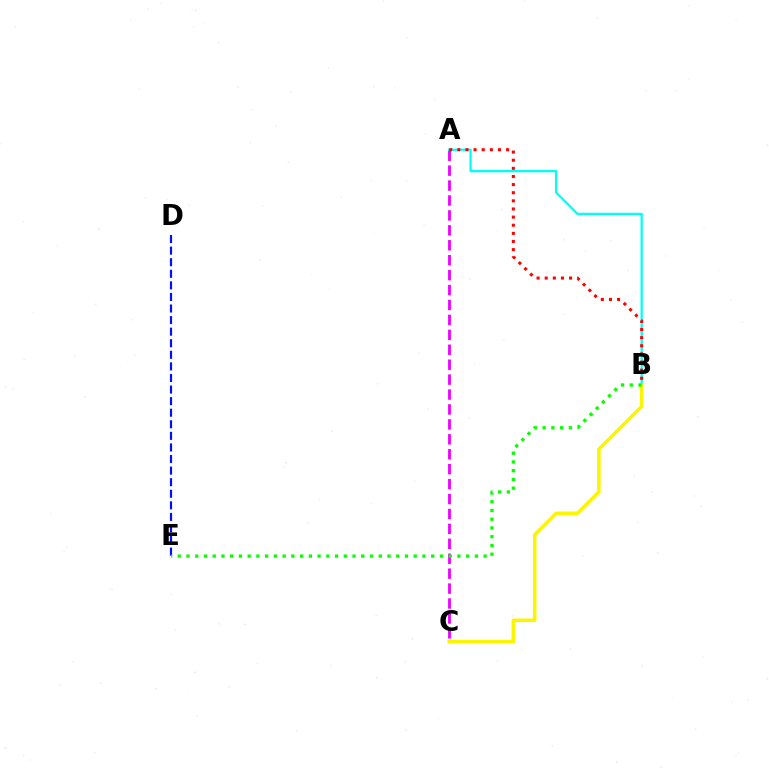{('D', 'E'): [{'color': '#0010ff', 'line_style': 'dashed', 'thickness': 1.57}], ('A', 'C'): [{'color': '#ee00ff', 'line_style': 'dashed', 'thickness': 2.03}], ('A', 'B'): [{'color': '#00fff6', 'line_style': 'solid', 'thickness': 1.63}, {'color': '#ff0000', 'line_style': 'dotted', 'thickness': 2.21}], ('B', 'C'): [{'color': '#fcf500', 'line_style': 'solid', 'thickness': 2.54}], ('B', 'E'): [{'color': '#08ff00', 'line_style': 'dotted', 'thickness': 2.37}]}